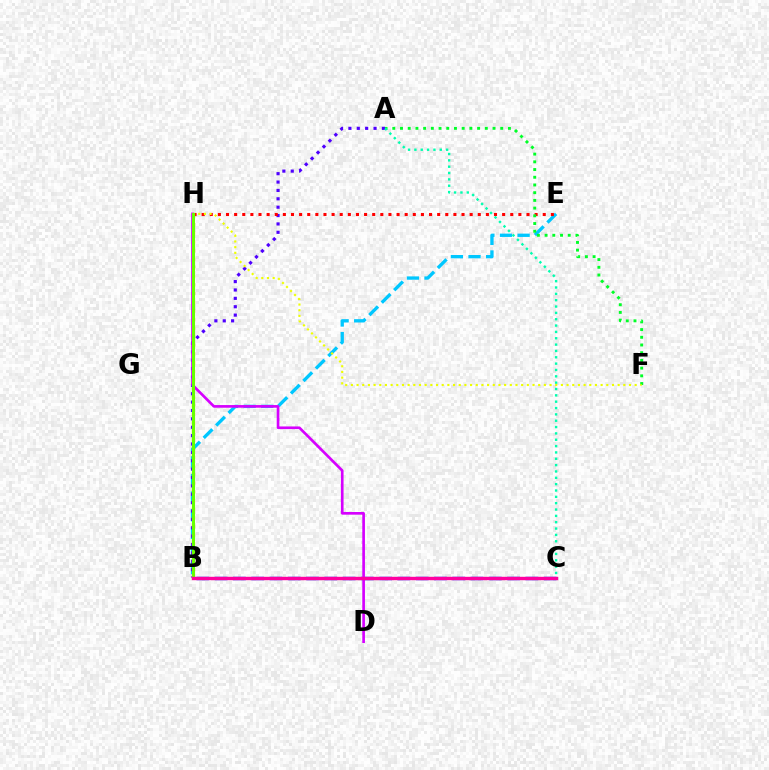{('B', 'E'): [{'color': '#00c7ff', 'line_style': 'dashed', 'thickness': 2.39}], ('A', 'B'): [{'color': '#4f00ff', 'line_style': 'dotted', 'thickness': 2.28}], ('E', 'H'): [{'color': '#ff0000', 'line_style': 'dotted', 'thickness': 2.21}], ('A', 'F'): [{'color': '#00ff27', 'line_style': 'dotted', 'thickness': 2.09}], ('A', 'C'): [{'color': '#00ffaf', 'line_style': 'dotted', 'thickness': 1.72}], ('F', 'H'): [{'color': '#eeff00', 'line_style': 'dotted', 'thickness': 1.54}], ('B', 'C'): [{'color': '#003fff', 'line_style': 'dashed', 'thickness': 2.48}, {'color': '#ff00a0', 'line_style': 'solid', 'thickness': 2.44}], ('B', 'H'): [{'color': '#ff8800', 'line_style': 'dotted', 'thickness': 2.34}, {'color': '#66ff00', 'line_style': 'solid', 'thickness': 2.2}], ('D', 'H'): [{'color': '#d600ff', 'line_style': 'solid', 'thickness': 1.92}]}